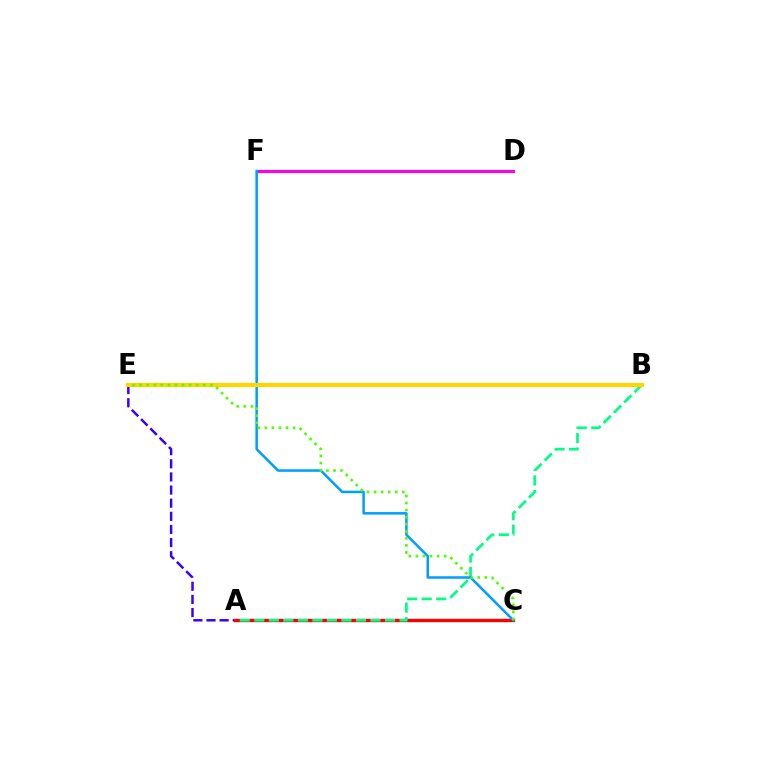{('C', 'E'): [{'color': '#3700ff', 'line_style': 'dashed', 'thickness': 1.78}, {'color': '#4fff00', 'line_style': 'dotted', 'thickness': 1.92}], ('A', 'C'): [{'color': '#ff0000', 'line_style': 'solid', 'thickness': 2.42}], ('D', 'F'): [{'color': '#ff00ed', 'line_style': 'solid', 'thickness': 2.23}], ('A', 'B'): [{'color': '#00ff86', 'line_style': 'dashed', 'thickness': 1.97}], ('C', 'F'): [{'color': '#009eff', 'line_style': 'solid', 'thickness': 1.82}], ('B', 'E'): [{'color': '#ffd500', 'line_style': 'solid', 'thickness': 2.97}]}